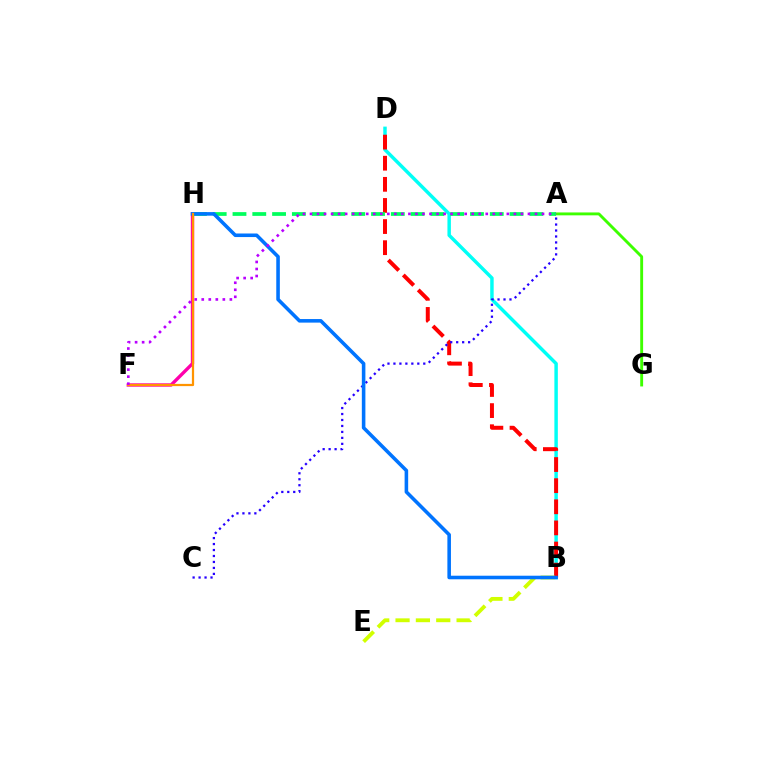{('B', 'D'): [{'color': '#00fff6', 'line_style': 'solid', 'thickness': 2.49}, {'color': '#ff0000', 'line_style': 'dashed', 'thickness': 2.87}], ('F', 'H'): [{'color': '#ff00ac', 'line_style': 'solid', 'thickness': 2.43}, {'color': '#ff9400', 'line_style': 'solid', 'thickness': 1.6}], ('A', 'G'): [{'color': '#3dff00', 'line_style': 'solid', 'thickness': 2.08}], ('B', 'E'): [{'color': '#d1ff00', 'line_style': 'dashed', 'thickness': 2.76}], ('A', 'C'): [{'color': '#2500ff', 'line_style': 'dotted', 'thickness': 1.62}], ('A', 'H'): [{'color': '#00ff5c', 'line_style': 'dashed', 'thickness': 2.69}], ('B', 'H'): [{'color': '#0074ff', 'line_style': 'solid', 'thickness': 2.57}], ('A', 'F'): [{'color': '#b900ff', 'line_style': 'dotted', 'thickness': 1.91}]}